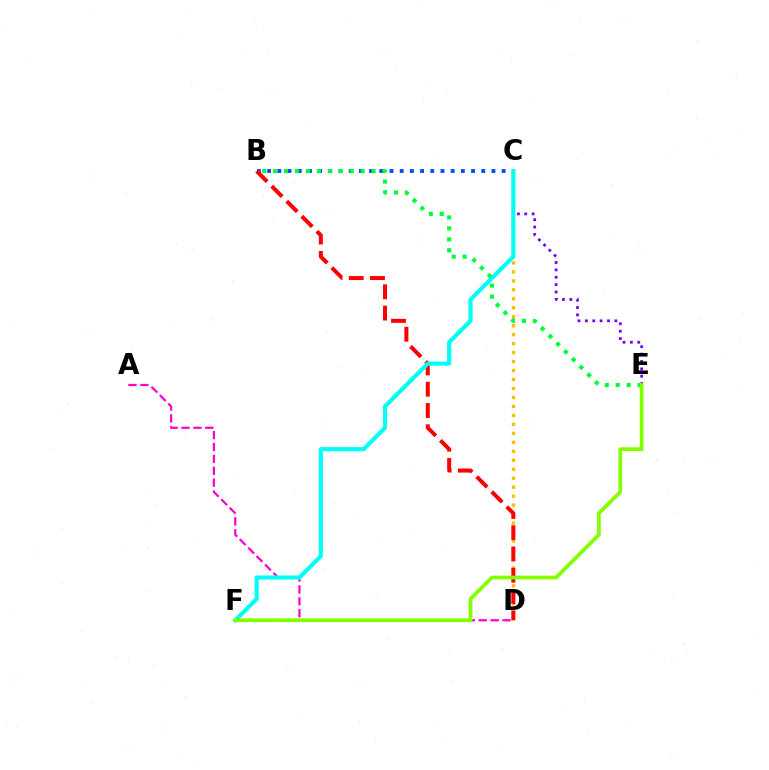{('B', 'C'): [{'color': '#004bff', 'line_style': 'dotted', 'thickness': 2.77}], ('C', 'D'): [{'color': '#ffbd00', 'line_style': 'dotted', 'thickness': 2.44}], ('A', 'D'): [{'color': '#ff00cf', 'line_style': 'dashed', 'thickness': 1.62}], ('B', 'D'): [{'color': '#ff0000', 'line_style': 'dashed', 'thickness': 2.89}], ('C', 'E'): [{'color': '#7200ff', 'line_style': 'dotted', 'thickness': 2.01}], ('C', 'F'): [{'color': '#00fff6', 'line_style': 'solid', 'thickness': 2.97}], ('B', 'E'): [{'color': '#00ff39', 'line_style': 'dotted', 'thickness': 2.97}], ('E', 'F'): [{'color': '#84ff00', 'line_style': 'solid', 'thickness': 2.68}]}